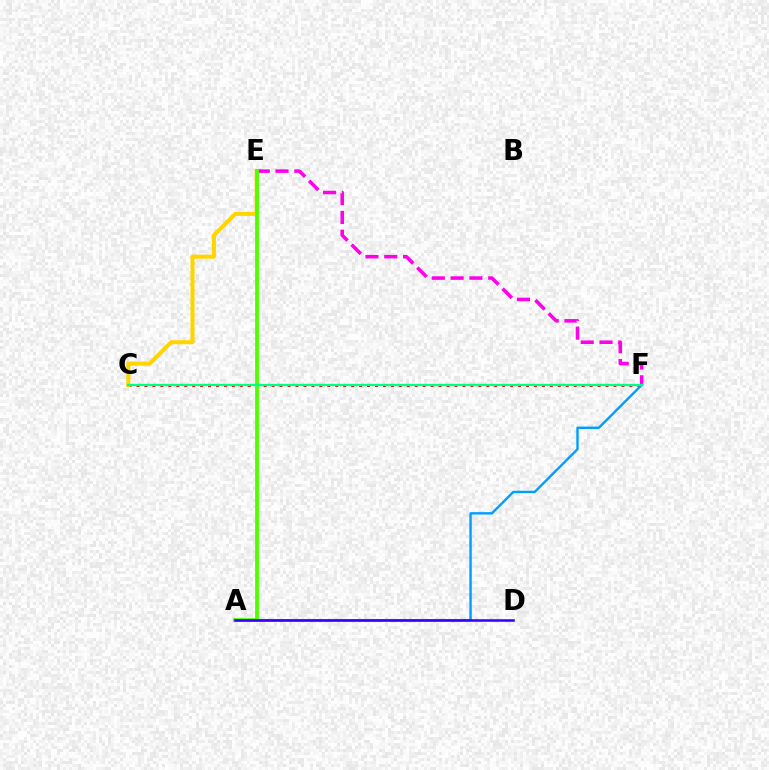{('E', 'F'): [{'color': '#ff00ed', 'line_style': 'dashed', 'thickness': 2.55}], ('C', 'F'): [{'color': '#ff0000', 'line_style': 'dotted', 'thickness': 2.16}, {'color': '#00ff86', 'line_style': 'solid', 'thickness': 1.66}], ('A', 'F'): [{'color': '#009eff', 'line_style': 'solid', 'thickness': 1.73}], ('C', 'E'): [{'color': '#ffd500', 'line_style': 'solid', 'thickness': 2.91}], ('A', 'E'): [{'color': '#4fff00', 'line_style': 'solid', 'thickness': 2.75}], ('A', 'D'): [{'color': '#3700ff', 'line_style': 'solid', 'thickness': 1.83}]}